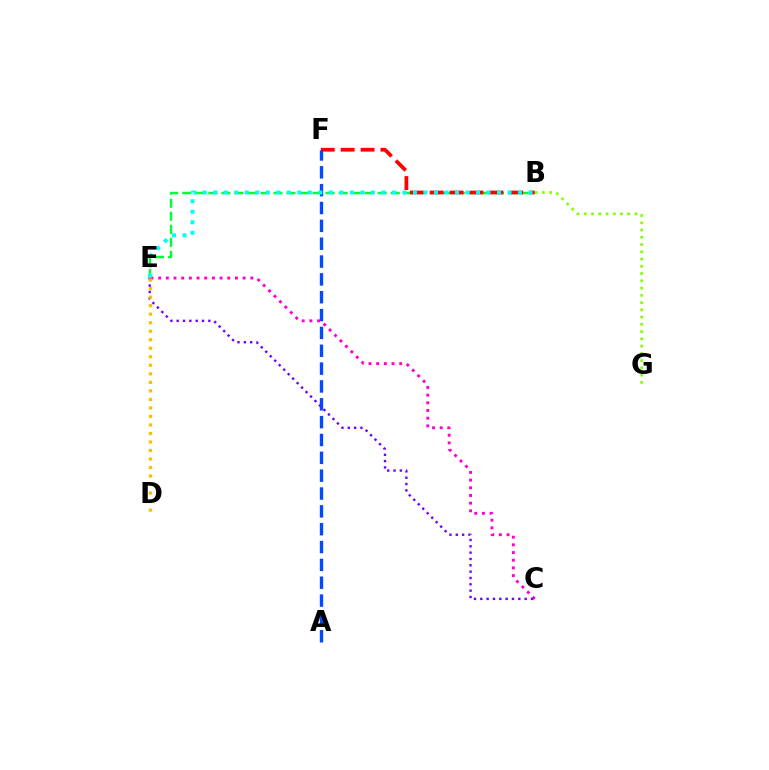{('B', 'E'): [{'color': '#00ff39', 'line_style': 'dashed', 'thickness': 1.77}, {'color': '#00fff6', 'line_style': 'dotted', 'thickness': 2.86}], ('B', 'F'): [{'color': '#ff0000', 'line_style': 'dashed', 'thickness': 2.7}], ('A', 'F'): [{'color': '#004bff', 'line_style': 'dashed', 'thickness': 2.42}], ('C', 'E'): [{'color': '#ff00cf', 'line_style': 'dotted', 'thickness': 2.09}, {'color': '#7200ff', 'line_style': 'dotted', 'thickness': 1.72}], ('D', 'E'): [{'color': '#ffbd00', 'line_style': 'dotted', 'thickness': 2.31}], ('B', 'G'): [{'color': '#84ff00', 'line_style': 'dotted', 'thickness': 1.97}]}